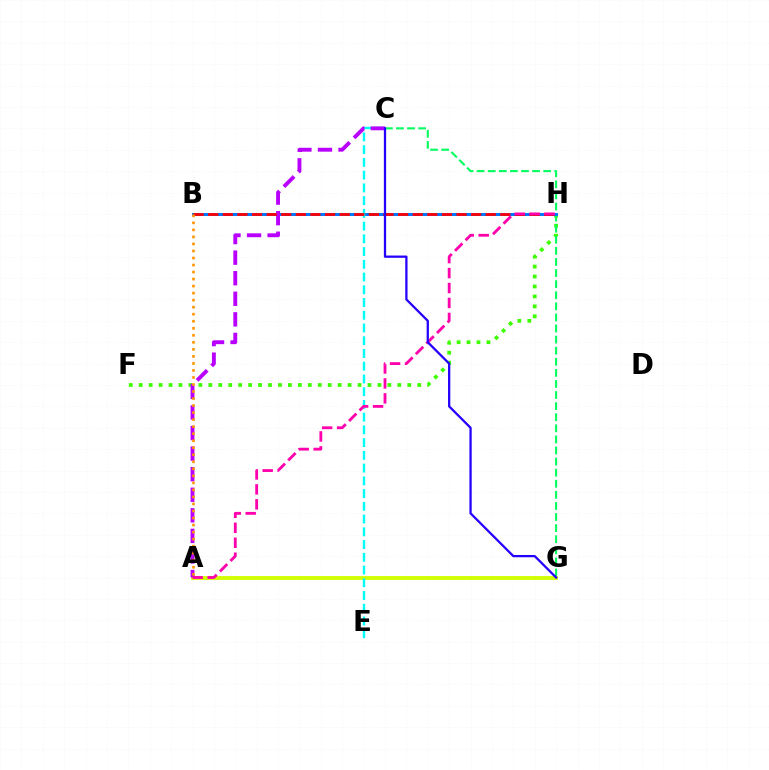{('F', 'H'): [{'color': '#3dff00', 'line_style': 'dotted', 'thickness': 2.7}], ('A', 'G'): [{'color': '#d1ff00', 'line_style': 'solid', 'thickness': 2.76}], ('C', 'G'): [{'color': '#00ff5c', 'line_style': 'dashed', 'thickness': 1.51}, {'color': '#2500ff', 'line_style': 'solid', 'thickness': 1.63}], ('B', 'H'): [{'color': '#0074ff', 'line_style': 'solid', 'thickness': 2.12}, {'color': '#ff0000', 'line_style': 'dashed', 'thickness': 1.98}], ('C', 'E'): [{'color': '#00fff6', 'line_style': 'dashed', 'thickness': 1.73}], ('A', 'C'): [{'color': '#b900ff', 'line_style': 'dashed', 'thickness': 2.79}], ('A', 'B'): [{'color': '#ff9400', 'line_style': 'dotted', 'thickness': 1.91}], ('A', 'H'): [{'color': '#ff00ac', 'line_style': 'dashed', 'thickness': 2.03}]}